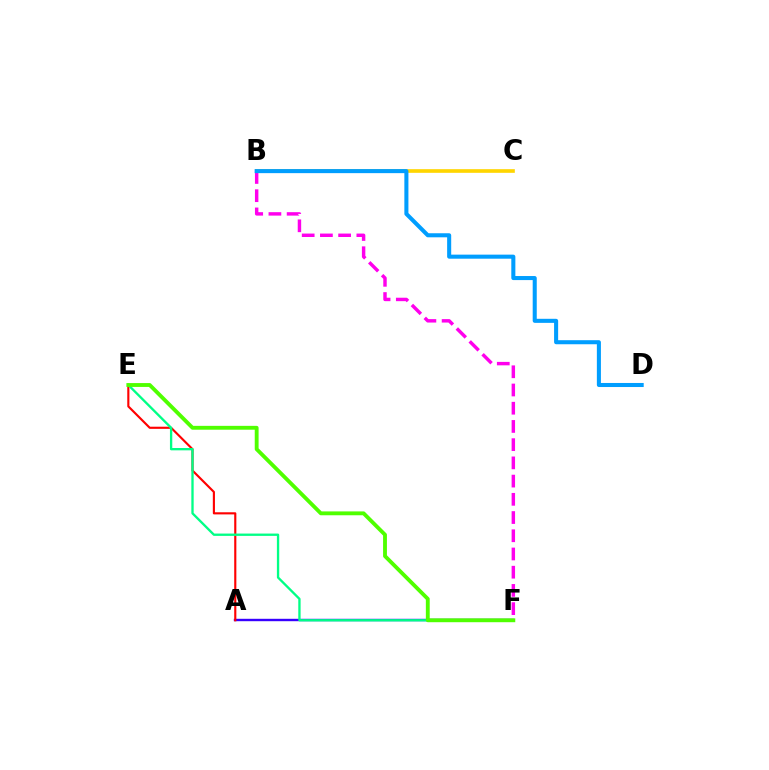{('B', 'C'): [{'color': '#ffd500', 'line_style': 'solid', 'thickness': 2.63}], ('A', 'F'): [{'color': '#3700ff', 'line_style': 'solid', 'thickness': 1.73}], ('B', 'F'): [{'color': '#ff00ed', 'line_style': 'dashed', 'thickness': 2.48}], ('A', 'E'): [{'color': '#ff0000', 'line_style': 'solid', 'thickness': 1.54}], ('E', 'F'): [{'color': '#00ff86', 'line_style': 'solid', 'thickness': 1.68}, {'color': '#4fff00', 'line_style': 'solid', 'thickness': 2.78}], ('B', 'D'): [{'color': '#009eff', 'line_style': 'solid', 'thickness': 2.92}]}